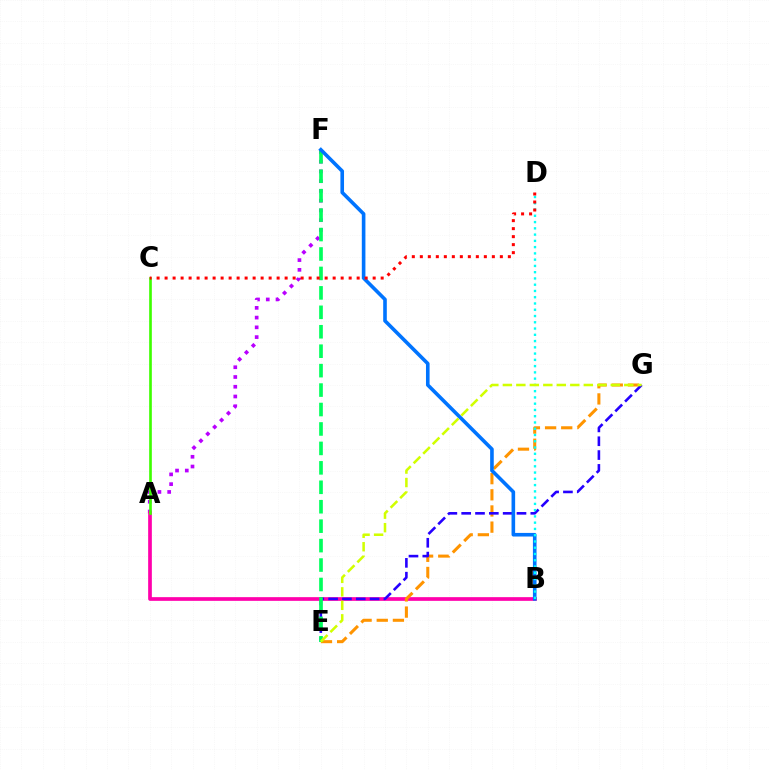{('A', 'F'): [{'color': '#b900ff', 'line_style': 'dotted', 'thickness': 2.65}], ('A', 'B'): [{'color': '#ff00ac', 'line_style': 'solid', 'thickness': 2.66}], ('E', 'G'): [{'color': '#ff9400', 'line_style': 'dashed', 'thickness': 2.2}, {'color': '#2500ff', 'line_style': 'dashed', 'thickness': 1.88}, {'color': '#d1ff00', 'line_style': 'dashed', 'thickness': 1.83}], ('E', 'F'): [{'color': '#00ff5c', 'line_style': 'dashed', 'thickness': 2.64}], ('B', 'F'): [{'color': '#0074ff', 'line_style': 'solid', 'thickness': 2.6}], ('A', 'C'): [{'color': '#3dff00', 'line_style': 'solid', 'thickness': 1.91}], ('B', 'D'): [{'color': '#00fff6', 'line_style': 'dotted', 'thickness': 1.7}], ('C', 'D'): [{'color': '#ff0000', 'line_style': 'dotted', 'thickness': 2.17}]}